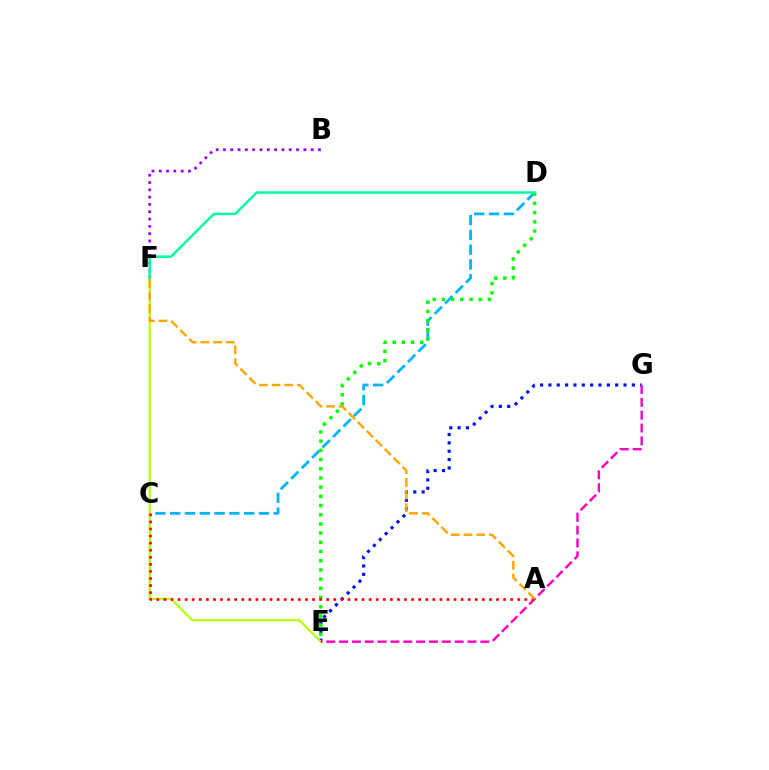{('B', 'F'): [{'color': '#9b00ff', 'line_style': 'dotted', 'thickness': 1.99}], ('E', 'G'): [{'color': '#0010ff', 'line_style': 'dotted', 'thickness': 2.27}, {'color': '#ff00bd', 'line_style': 'dashed', 'thickness': 1.74}], ('C', 'D'): [{'color': '#00b5ff', 'line_style': 'dashed', 'thickness': 2.01}], ('E', 'F'): [{'color': '#b3ff00', 'line_style': 'solid', 'thickness': 1.56}], ('D', 'E'): [{'color': '#08ff00', 'line_style': 'dotted', 'thickness': 2.5}], ('A', 'C'): [{'color': '#ff0000', 'line_style': 'dotted', 'thickness': 1.92}], ('D', 'F'): [{'color': '#00ff9d', 'line_style': 'solid', 'thickness': 1.8}], ('A', 'F'): [{'color': '#ffa500', 'line_style': 'dashed', 'thickness': 1.72}]}